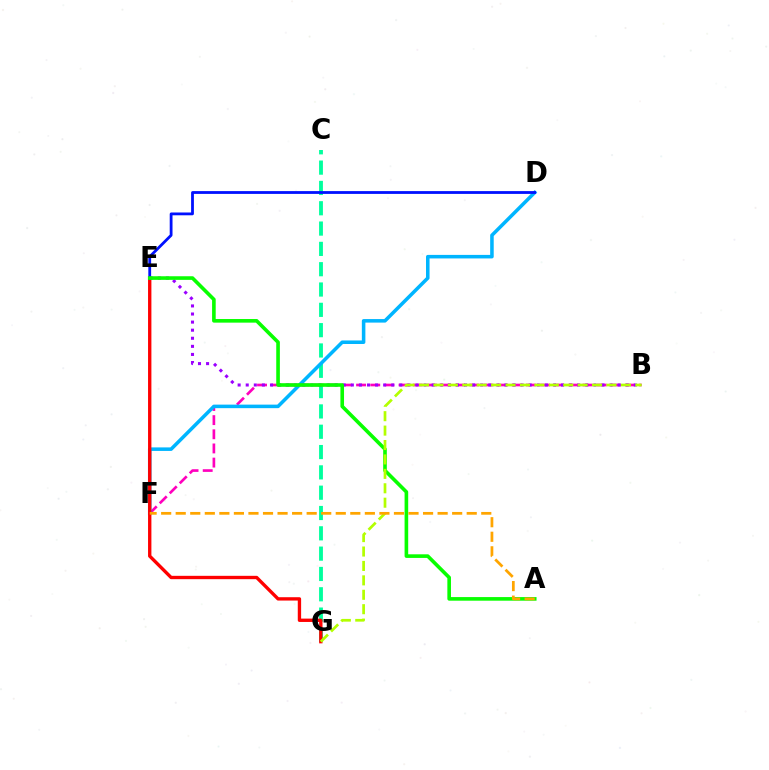{('B', 'F'): [{'color': '#ff00bd', 'line_style': 'dashed', 'thickness': 1.92}], ('C', 'G'): [{'color': '#00ff9d', 'line_style': 'dashed', 'thickness': 2.76}], ('D', 'F'): [{'color': '#00b5ff', 'line_style': 'solid', 'thickness': 2.55}], ('E', 'G'): [{'color': '#ff0000', 'line_style': 'solid', 'thickness': 2.41}], ('D', 'E'): [{'color': '#0010ff', 'line_style': 'solid', 'thickness': 2.01}], ('B', 'E'): [{'color': '#9b00ff', 'line_style': 'dotted', 'thickness': 2.2}], ('A', 'E'): [{'color': '#08ff00', 'line_style': 'solid', 'thickness': 2.61}], ('B', 'G'): [{'color': '#b3ff00', 'line_style': 'dashed', 'thickness': 1.96}], ('A', 'F'): [{'color': '#ffa500', 'line_style': 'dashed', 'thickness': 1.98}]}